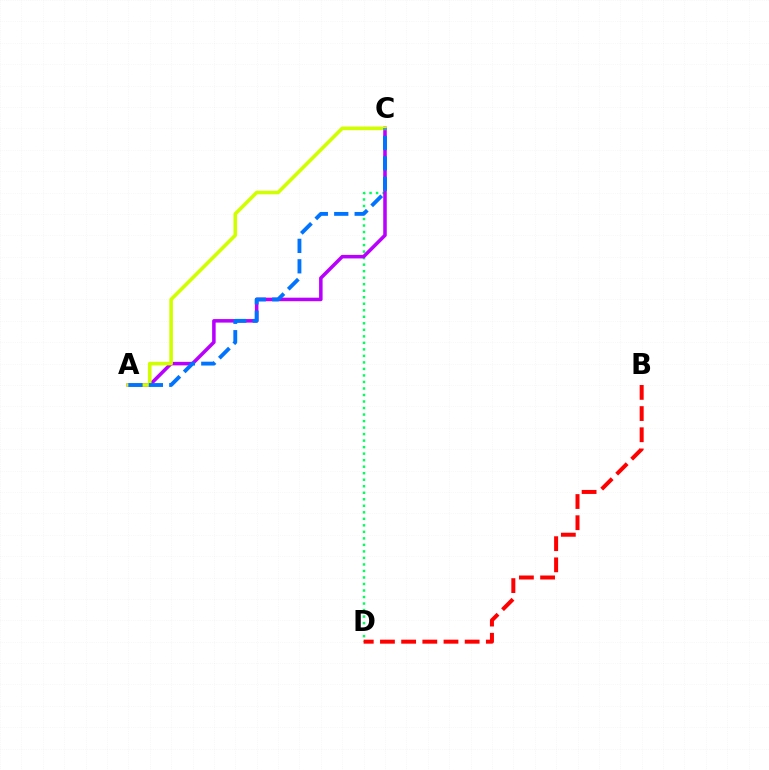{('C', 'D'): [{'color': '#00ff5c', 'line_style': 'dotted', 'thickness': 1.77}], ('B', 'D'): [{'color': '#ff0000', 'line_style': 'dashed', 'thickness': 2.88}], ('A', 'C'): [{'color': '#b900ff', 'line_style': 'solid', 'thickness': 2.54}, {'color': '#d1ff00', 'line_style': 'solid', 'thickness': 2.6}, {'color': '#0074ff', 'line_style': 'dashed', 'thickness': 2.77}]}